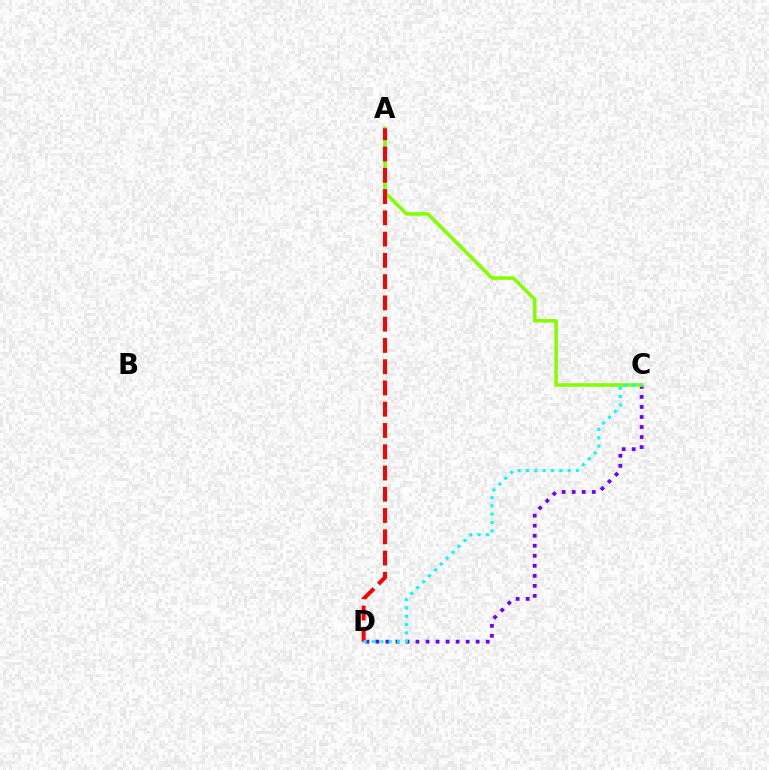{('C', 'D'): [{'color': '#7200ff', 'line_style': 'dotted', 'thickness': 2.73}, {'color': '#00fff6', 'line_style': 'dotted', 'thickness': 2.26}], ('A', 'C'): [{'color': '#84ff00', 'line_style': 'solid', 'thickness': 2.58}], ('A', 'D'): [{'color': '#ff0000', 'line_style': 'dashed', 'thickness': 2.89}]}